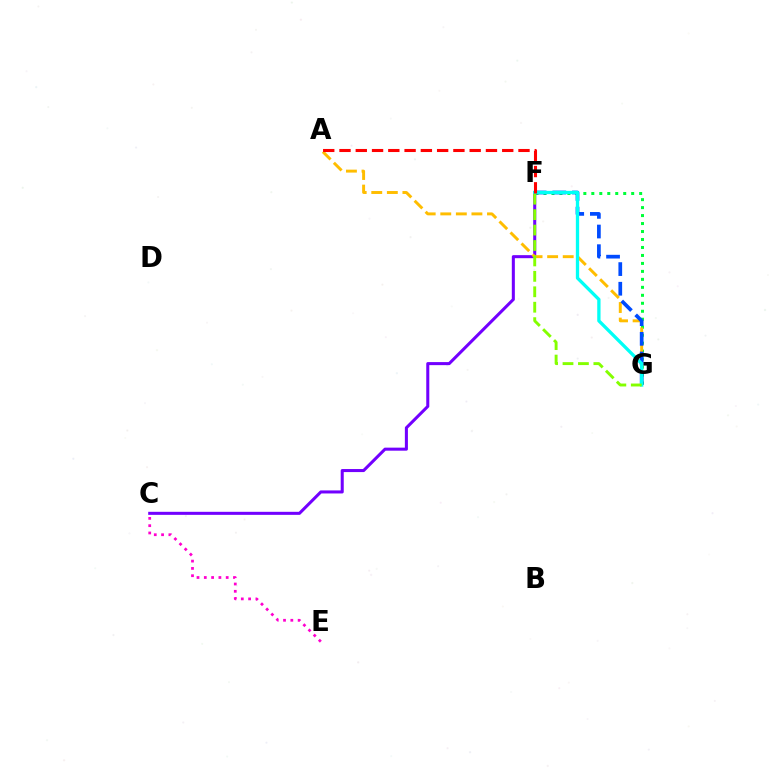{('C', 'F'): [{'color': '#7200ff', 'line_style': 'solid', 'thickness': 2.19}], ('F', 'G'): [{'color': '#00ff39', 'line_style': 'dotted', 'thickness': 2.17}, {'color': '#004bff', 'line_style': 'dashed', 'thickness': 2.67}, {'color': '#00fff6', 'line_style': 'solid', 'thickness': 2.38}, {'color': '#84ff00', 'line_style': 'dashed', 'thickness': 2.1}], ('C', 'E'): [{'color': '#ff00cf', 'line_style': 'dotted', 'thickness': 1.98}], ('A', 'G'): [{'color': '#ffbd00', 'line_style': 'dashed', 'thickness': 2.12}], ('A', 'F'): [{'color': '#ff0000', 'line_style': 'dashed', 'thickness': 2.21}]}